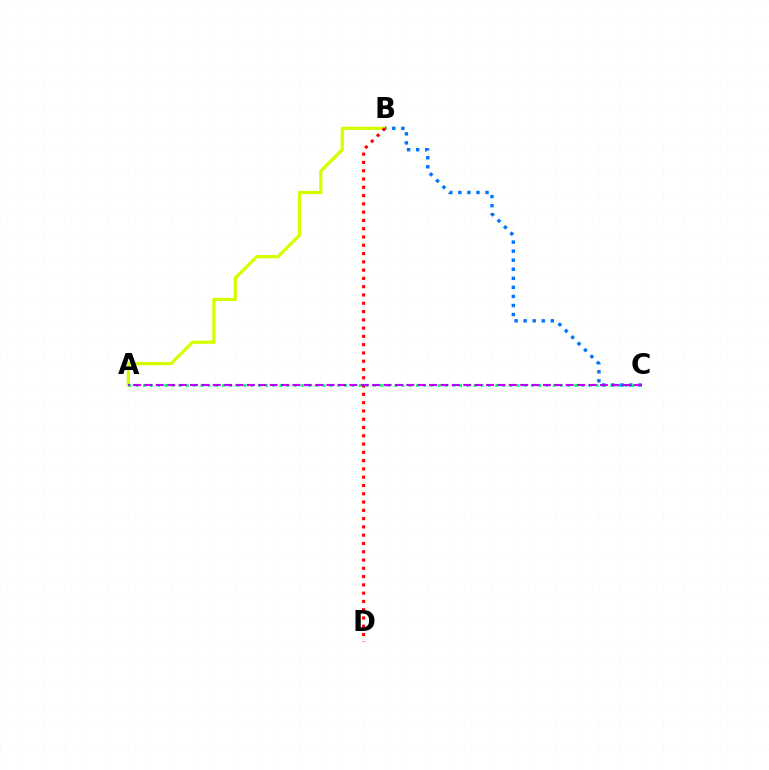{('A', 'B'): [{'color': '#d1ff00', 'line_style': 'solid', 'thickness': 2.34}], ('B', 'D'): [{'color': '#ff0000', 'line_style': 'dotted', 'thickness': 2.25}], ('B', 'C'): [{'color': '#0074ff', 'line_style': 'dotted', 'thickness': 2.46}], ('A', 'C'): [{'color': '#00ff5c', 'line_style': 'dotted', 'thickness': 1.95}, {'color': '#b900ff', 'line_style': 'dashed', 'thickness': 1.55}]}